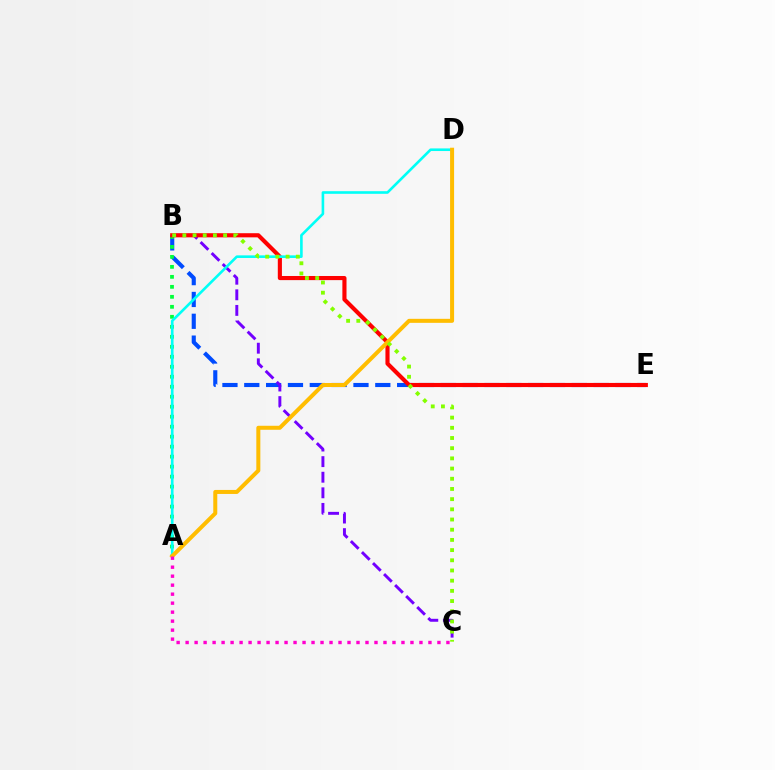{('B', 'E'): [{'color': '#004bff', 'line_style': 'dashed', 'thickness': 2.97}, {'color': '#ff0000', 'line_style': 'solid', 'thickness': 2.97}], ('A', 'B'): [{'color': '#00ff39', 'line_style': 'dotted', 'thickness': 2.71}], ('B', 'C'): [{'color': '#7200ff', 'line_style': 'dashed', 'thickness': 2.12}, {'color': '#84ff00', 'line_style': 'dotted', 'thickness': 2.77}], ('A', 'D'): [{'color': '#00fff6', 'line_style': 'solid', 'thickness': 1.88}, {'color': '#ffbd00', 'line_style': 'solid', 'thickness': 2.89}], ('A', 'C'): [{'color': '#ff00cf', 'line_style': 'dotted', 'thickness': 2.44}]}